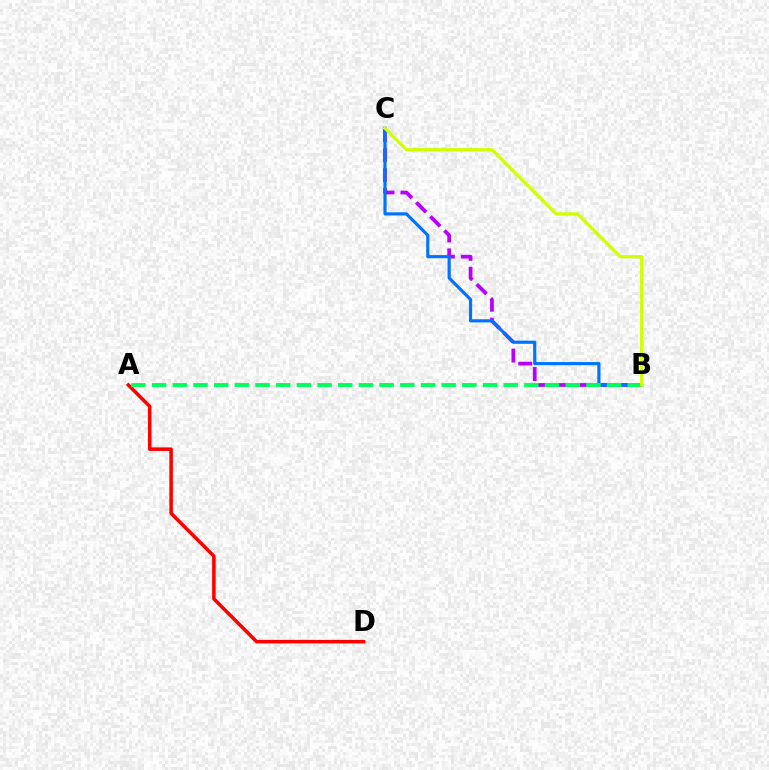{('A', 'D'): [{'color': '#ff0000', 'line_style': 'solid', 'thickness': 2.55}], ('B', 'C'): [{'color': '#b900ff', 'line_style': 'dashed', 'thickness': 2.7}, {'color': '#0074ff', 'line_style': 'solid', 'thickness': 2.28}, {'color': '#d1ff00', 'line_style': 'solid', 'thickness': 2.3}], ('A', 'B'): [{'color': '#00ff5c', 'line_style': 'dashed', 'thickness': 2.81}]}